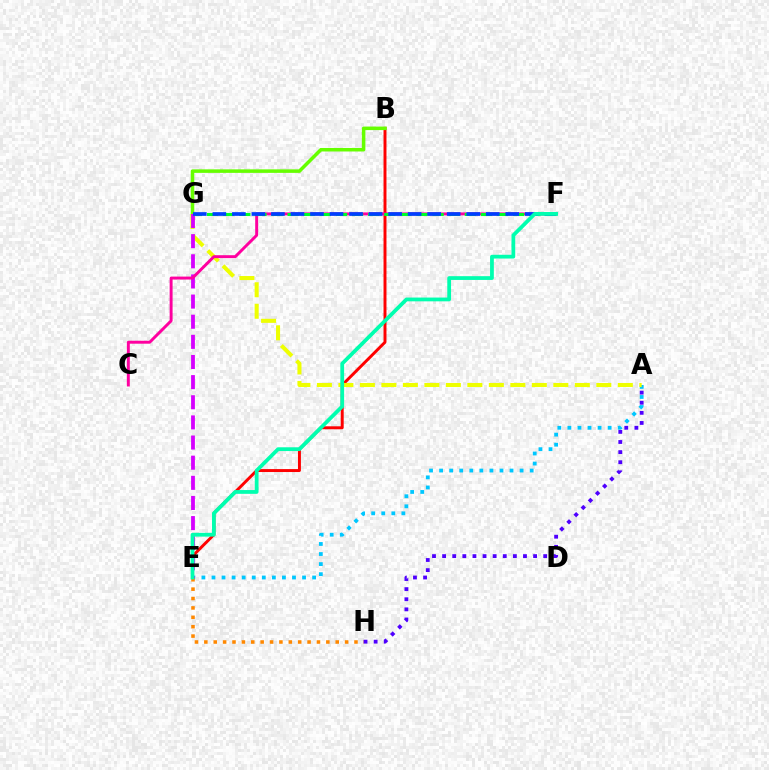{('B', 'E'): [{'color': '#ff0000', 'line_style': 'solid', 'thickness': 2.12}], ('A', 'E'): [{'color': '#00c7ff', 'line_style': 'dotted', 'thickness': 2.73}], ('B', 'G'): [{'color': '#66ff00', 'line_style': 'solid', 'thickness': 2.54}], ('A', 'G'): [{'color': '#eeff00', 'line_style': 'dashed', 'thickness': 2.92}], ('E', 'G'): [{'color': '#d600ff', 'line_style': 'dashed', 'thickness': 2.74}], ('C', 'F'): [{'color': '#ff00a0', 'line_style': 'solid', 'thickness': 2.12}], ('F', 'G'): [{'color': '#00ff27', 'line_style': 'dashed', 'thickness': 2.19}, {'color': '#003fff', 'line_style': 'dashed', 'thickness': 2.65}], ('E', 'H'): [{'color': '#ff8800', 'line_style': 'dotted', 'thickness': 2.55}], ('E', 'F'): [{'color': '#00ffaf', 'line_style': 'solid', 'thickness': 2.72}], ('A', 'H'): [{'color': '#4f00ff', 'line_style': 'dotted', 'thickness': 2.75}]}